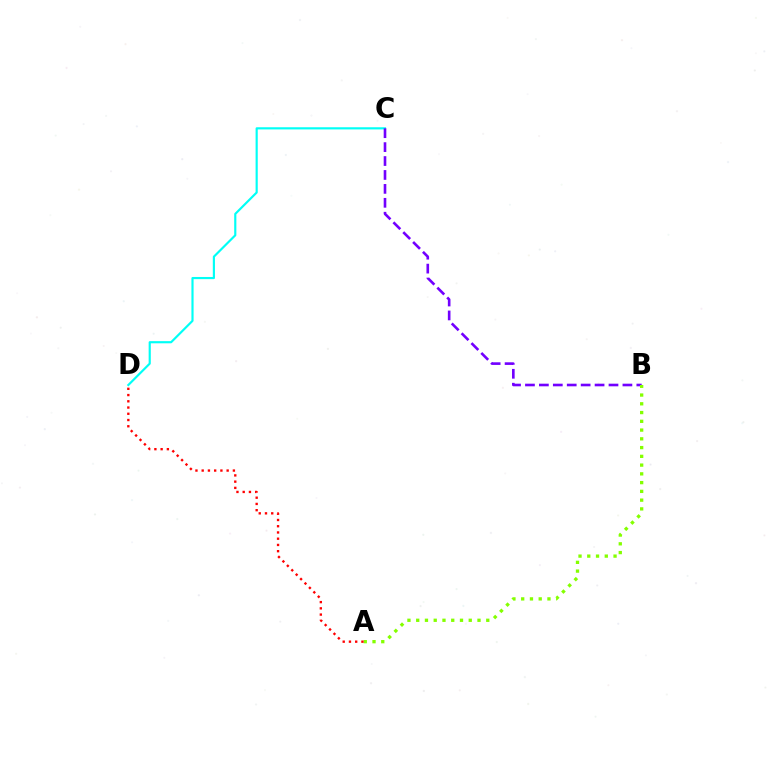{('C', 'D'): [{'color': '#00fff6', 'line_style': 'solid', 'thickness': 1.56}], ('B', 'C'): [{'color': '#7200ff', 'line_style': 'dashed', 'thickness': 1.89}], ('A', 'B'): [{'color': '#84ff00', 'line_style': 'dotted', 'thickness': 2.38}], ('A', 'D'): [{'color': '#ff0000', 'line_style': 'dotted', 'thickness': 1.7}]}